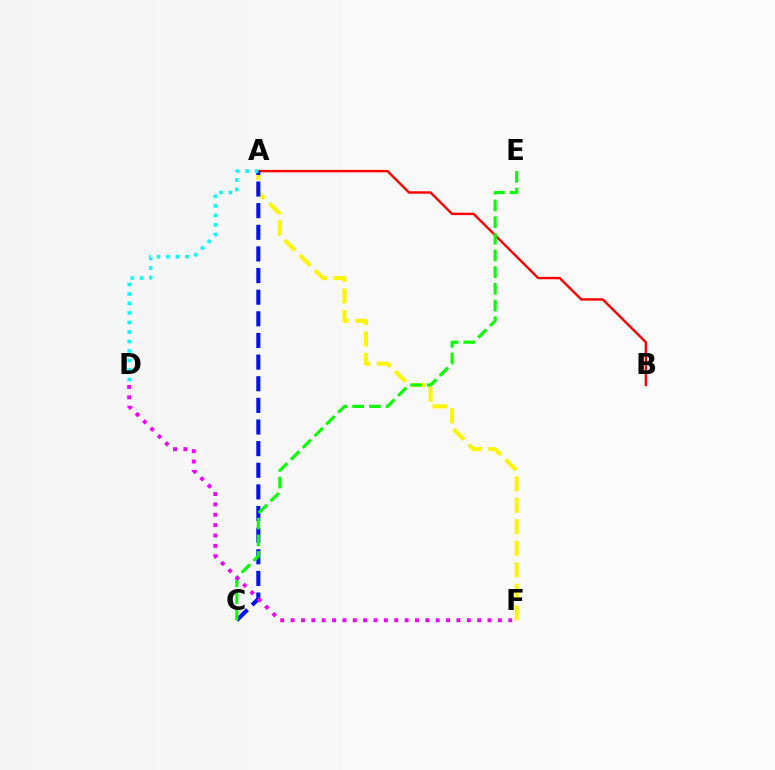{('A', 'F'): [{'color': '#fcf500', 'line_style': 'dashed', 'thickness': 2.92}], ('A', 'B'): [{'color': '#ff0000', 'line_style': 'solid', 'thickness': 1.74}], ('A', 'C'): [{'color': '#0010ff', 'line_style': 'dashed', 'thickness': 2.94}], ('A', 'D'): [{'color': '#00fff6', 'line_style': 'dotted', 'thickness': 2.58}], ('C', 'E'): [{'color': '#08ff00', 'line_style': 'dashed', 'thickness': 2.27}], ('D', 'F'): [{'color': '#ee00ff', 'line_style': 'dotted', 'thickness': 2.82}]}